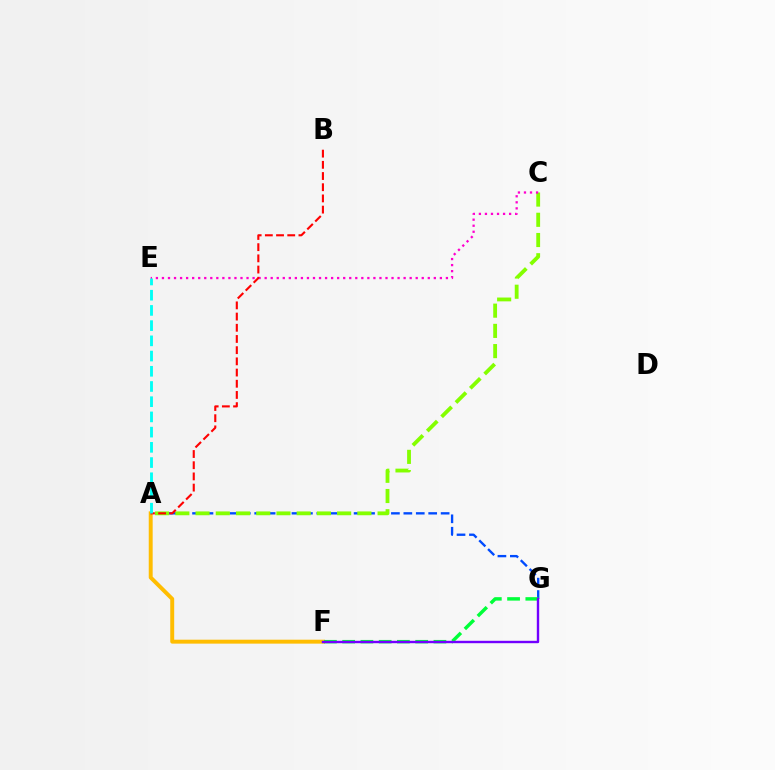{('A', 'F'): [{'color': '#ffbd00', 'line_style': 'solid', 'thickness': 2.83}], ('A', 'G'): [{'color': '#004bff', 'line_style': 'dashed', 'thickness': 1.69}], ('F', 'G'): [{'color': '#00ff39', 'line_style': 'dashed', 'thickness': 2.48}, {'color': '#7200ff', 'line_style': 'solid', 'thickness': 1.72}], ('A', 'C'): [{'color': '#84ff00', 'line_style': 'dashed', 'thickness': 2.75}], ('C', 'E'): [{'color': '#ff00cf', 'line_style': 'dotted', 'thickness': 1.64}], ('A', 'B'): [{'color': '#ff0000', 'line_style': 'dashed', 'thickness': 1.52}], ('A', 'E'): [{'color': '#00fff6', 'line_style': 'dashed', 'thickness': 2.07}]}